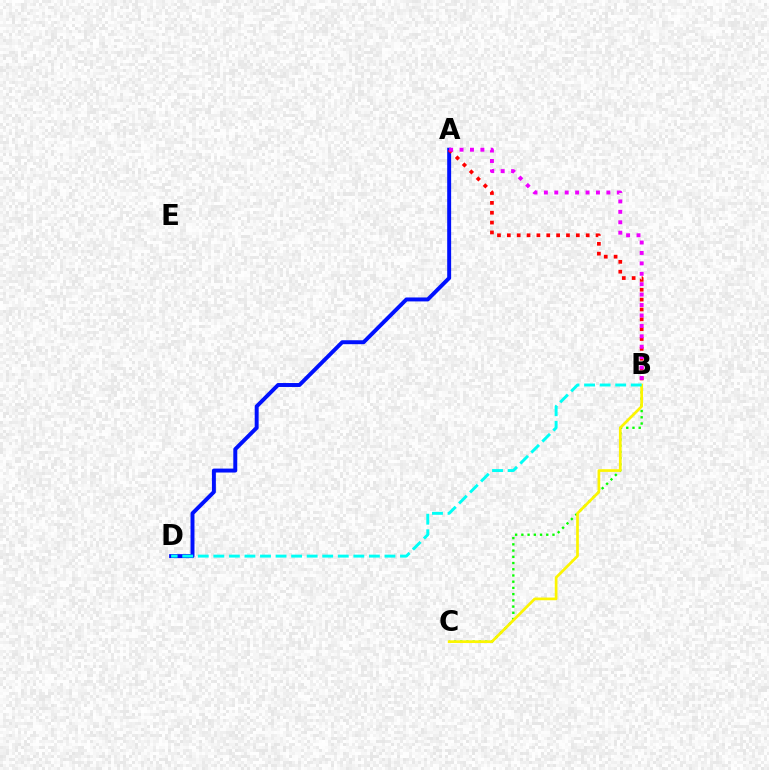{('A', 'D'): [{'color': '#0010ff', 'line_style': 'solid', 'thickness': 2.84}], ('A', 'B'): [{'color': '#ff0000', 'line_style': 'dotted', 'thickness': 2.68}, {'color': '#ee00ff', 'line_style': 'dotted', 'thickness': 2.83}], ('B', 'C'): [{'color': '#08ff00', 'line_style': 'dotted', 'thickness': 1.69}, {'color': '#fcf500', 'line_style': 'solid', 'thickness': 1.95}], ('B', 'D'): [{'color': '#00fff6', 'line_style': 'dashed', 'thickness': 2.11}]}